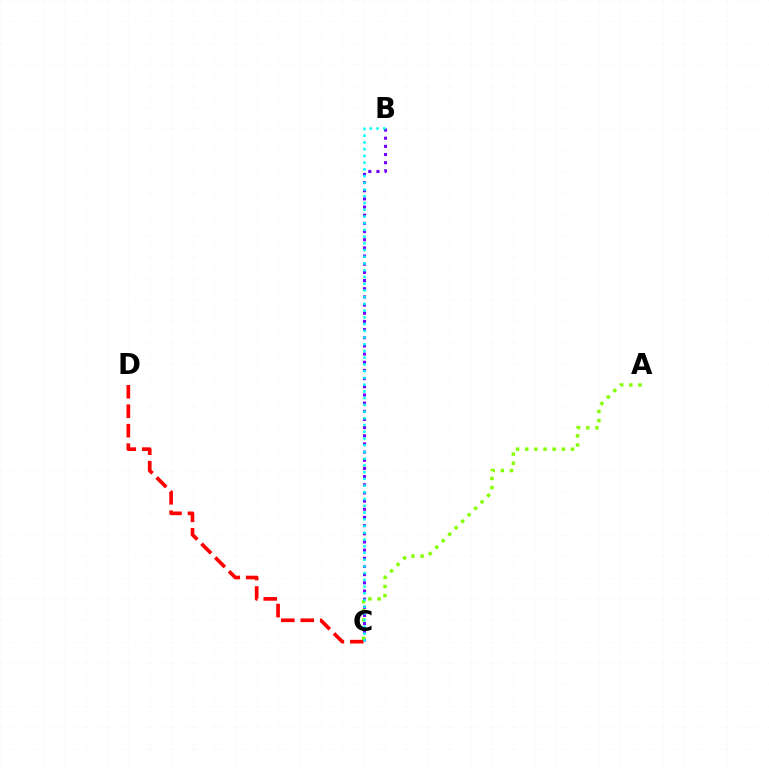{('B', 'C'): [{'color': '#7200ff', 'line_style': 'dotted', 'thickness': 2.22}, {'color': '#00fff6', 'line_style': 'dotted', 'thickness': 1.83}], ('A', 'C'): [{'color': '#84ff00', 'line_style': 'dotted', 'thickness': 2.49}], ('C', 'D'): [{'color': '#ff0000', 'line_style': 'dashed', 'thickness': 2.64}]}